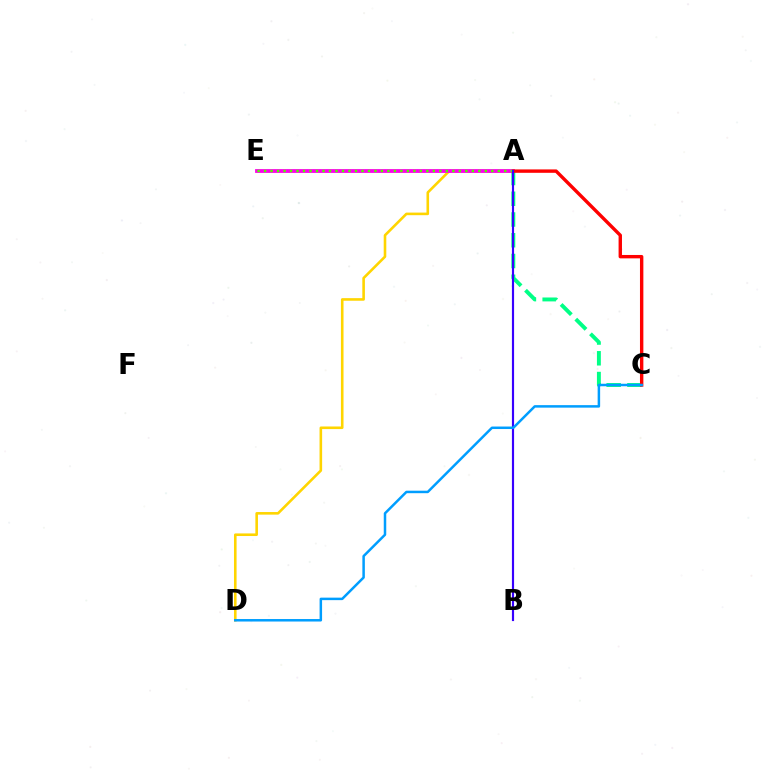{('A', 'C'): [{'color': '#00ff86', 'line_style': 'dashed', 'thickness': 2.82}, {'color': '#ff0000', 'line_style': 'solid', 'thickness': 2.44}], ('A', 'D'): [{'color': '#ffd500', 'line_style': 'solid', 'thickness': 1.87}], ('A', 'E'): [{'color': '#ff00ed', 'line_style': 'solid', 'thickness': 2.74}, {'color': '#4fff00', 'line_style': 'dotted', 'thickness': 1.76}], ('A', 'B'): [{'color': '#3700ff', 'line_style': 'solid', 'thickness': 1.56}], ('C', 'D'): [{'color': '#009eff', 'line_style': 'solid', 'thickness': 1.8}]}